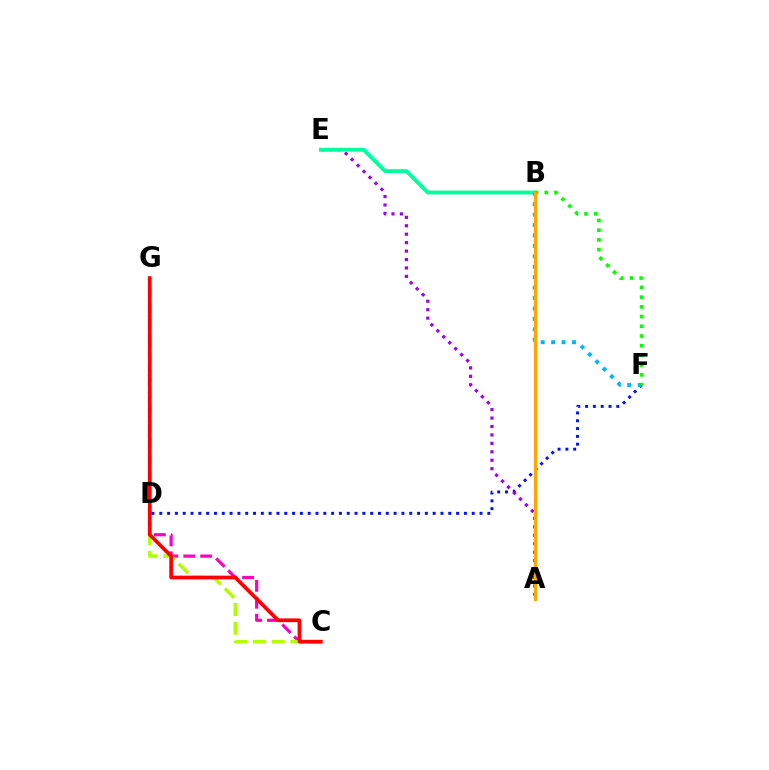{('C', 'G'): [{'color': '#ff00bd', 'line_style': 'dashed', 'thickness': 2.3}, {'color': '#ff0000', 'line_style': 'solid', 'thickness': 2.67}], ('C', 'D'): [{'color': '#b3ff00', 'line_style': 'dashed', 'thickness': 2.55}], ('D', 'F'): [{'color': '#0010ff', 'line_style': 'dotted', 'thickness': 2.12}], ('A', 'E'): [{'color': '#9b00ff', 'line_style': 'dotted', 'thickness': 2.29}], ('B', 'E'): [{'color': '#00ff9d', 'line_style': 'solid', 'thickness': 2.77}], ('B', 'F'): [{'color': '#00b5ff', 'line_style': 'dotted', 'thickness': 2.83}, {'color': '#08ff00', 'line_style': 'dotted', 'thickness': 2.64}], ('A', 'B'): [{'color': '#ffa500', 'line_style': 'solid', 'thickness': 2.32}]}